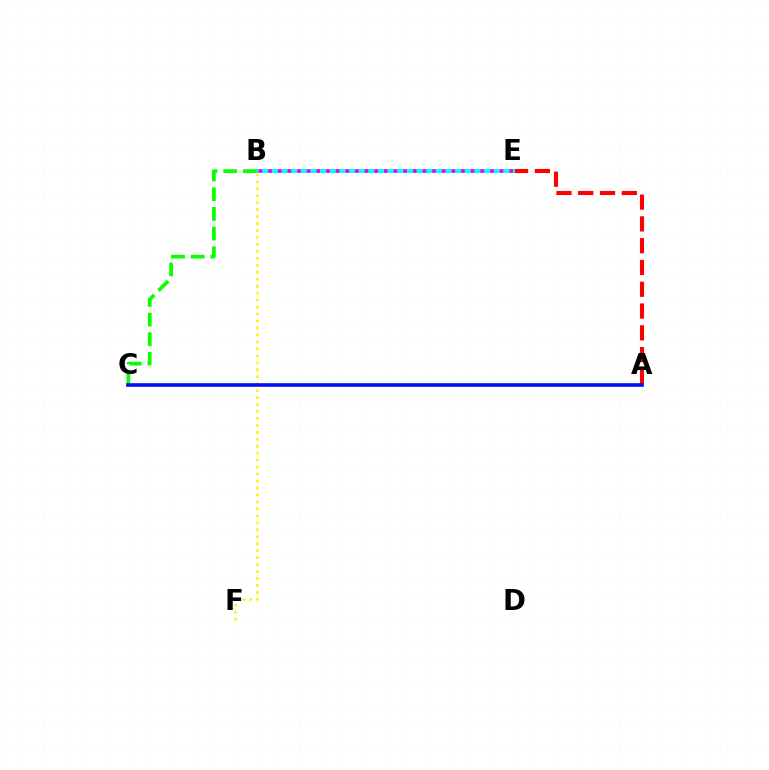{('B', 'F'): [{'color': '#fcf500', 'line_style': 'dotted', 'thickness': 1.89}], ('A', 'E'): [{'color': '#ff0000', 'line_style': 'dashed', 'thickness': 2.96}], ('B', 'E'): [{'color': '#00fff6', 'line_style': 'solid', 'thickness': 2.77}, {'color': '#ee00ff', 'line_style': 'dotted', 'thickness': 2.62}], ('B', 'C'): [{'color': '#08ff00', 'line_style': 'dashed', 'thickness': 2.67}], ('A', 'C'): [{'color': '#0010ff', 'line_style': 'solid', 'thickness': 2.61}]}